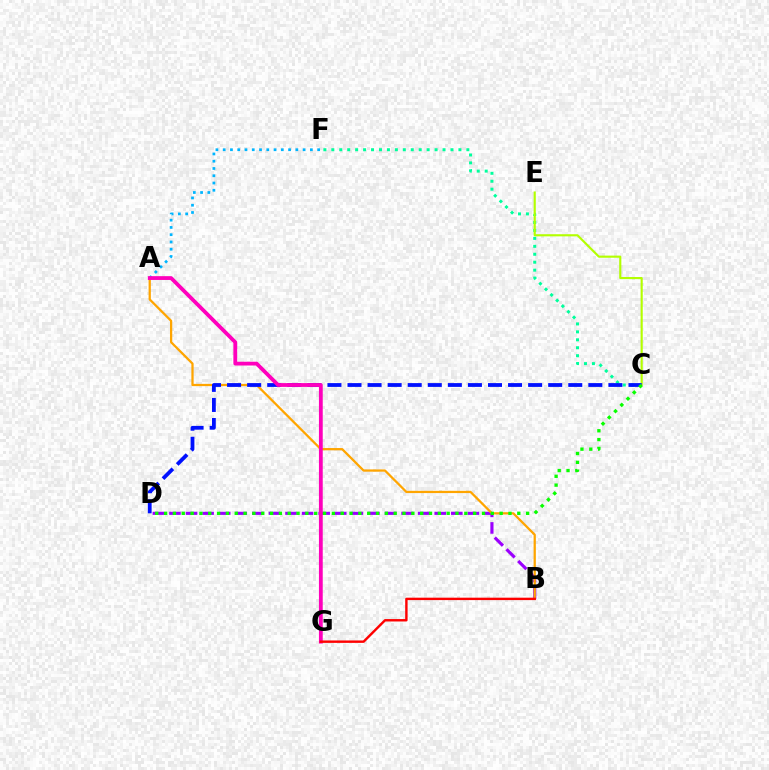{('B', 'D'): [{'color': '#9b00ff', 'line_style': 'dashed', 'thickness': 2.25}], ('A', 'B'): [{'color': '#ffa500', 'line_style': 'solid', 'thickness': 1.63}], ('C', 'F'): [{'color': '#00ff9d', 'line_style': 'dotted', 'thickness': 2.16}], ('C', 'E'): [{'color': '#b3ff00', 'line_style': 'solid', 'thickness': 1.54}], ('A', 'F'): [{'color': '#00b5ff', 'line_style': 'dotted', 'thickness': 1.97}], ('C', 'D'): [{'color': '#0010ff', 'line_style': 'dashed', 'thickness': 2.73}, {'color': '#08ff00', 'line_style': 'dotted', 'thickness': 2.4}], ('A', 'G'): [{'color': '#ff00bd', 'line_style': 'solid', 'thickness': 2.74}], ('B', 'G'): [{'color': '#ff0000', 'line_style': 'solid', 'thickness': 1.73}]}